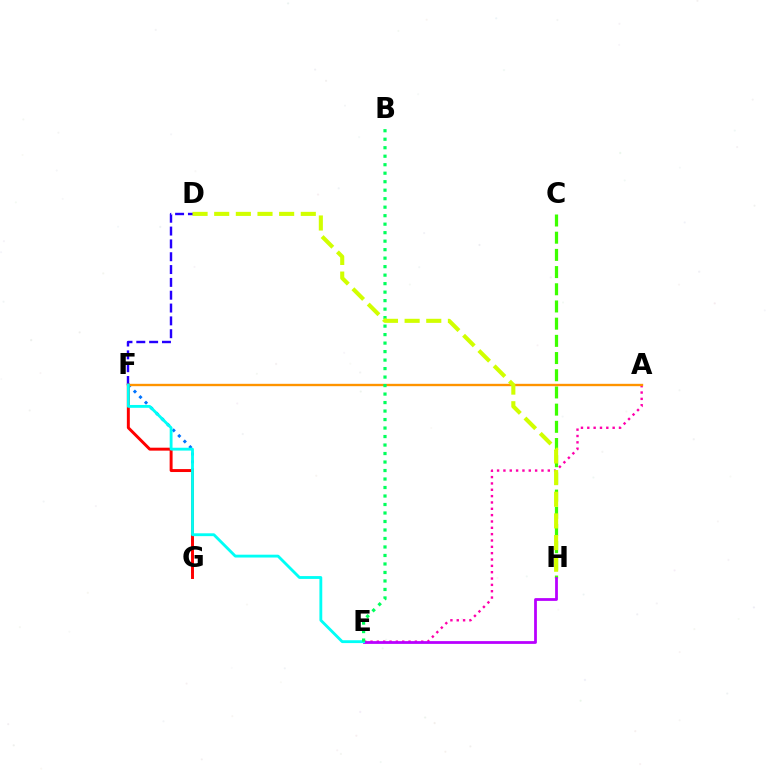{('C', 'H'): [{'color': '#3dff00', 'line_style': 'dashed', 'thickness': 2.34}], ('A', 'E'): [{'color': '#ff00ac', 'line_style': 'dotted', 'thickness': 1.72}], ('F', 'G'): [{'color': '#0074ff', 'line_style': 'dotted', 'thickness': 2.13}, {'color': '#ff0000', 'line_style': 'solid', 'thickness': 2.12}], ('A', 'F'): [{'color': '#ff9400', 'line_style': 'solid', 'thickness': 1.7}], ('D', 'F'): [{'color': '#2500ff', 'line_style': 'dashed', 'thickness': 1.74}], ('E', 'H'): [{'color': '#b900ff', 'line_style': 'solid', 'thickness': 2.0}], ('E', 'F'): [{'color': '#00fff6', 'line_style': 'solid', 'thickness': 2.04}], ('B', 'E'): [{'color': '#00ff5c', 'line_style': 'dotted', 'thickness': 2.31}], ('D', 'H'): [{'color': '#d1ff00', 'line_style': 'dashed', 'thickness': 2.94}]}